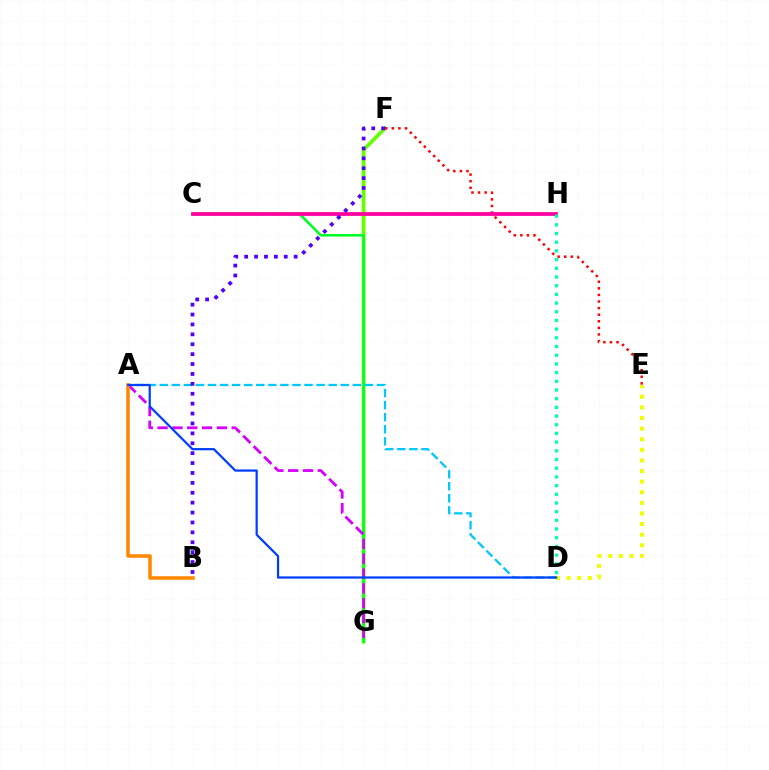{('F', 'G'): [{'color': '#66ff00', 'line_style': 'solid', 'thickness': 2.68}], ('E', 'F'): [{'color': '#ff0000', 'line_style': 'dotted', 'thickness': 1.79}], ('A', 'D'): [{'color': '#00c7ff', 'line_style': 'dashed', 'thickness': 1.64}, {'color': '#003fff', 'line_style': 'solid', 'thickness': 1.61}], ('D', 'E'): [{'color': '#eeff00', 'line_style': 'dotted', 'thickness': 2.88}], ('C', 'G'): [{'color': '#00ff27', 'line_style': 'solid', 'thickness': 1.85}], ('A', 'G'): [{'color': '#d600ff', 'line_style': 'dashed', 'thickness': 2.01}], ('A', 'B'): [{'color': '#ff8800', 'line_style': 'solid', 'thickness': 2.56}], ('C', 'H'): [{'color': '#ff00a0', 'line_style': 'solid', 'thickness': 2.71}], ('D', 'H'): [{'color': '#00ffaf', 'line_style': 'dotted', 'thickness': 2.36}], ('B', 'F'): [{'color': '#4f00ff', 'line_style': 'dotted', 'thickness': 2.69}]}